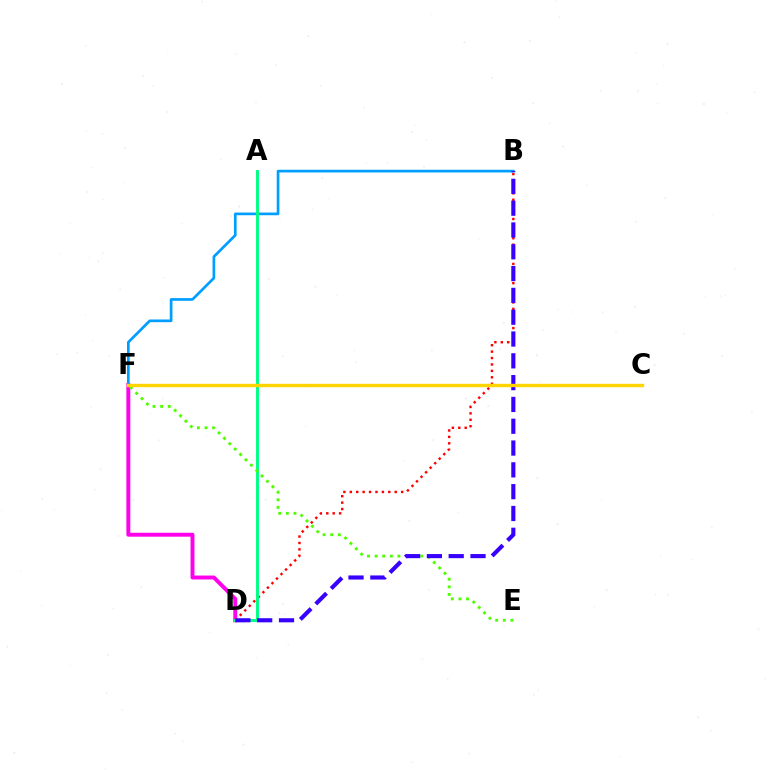{('D', 'F'): [{'color': '#ff00ed', 'line_style': 'solid', 'thickness': 2.83}], ('B', 'D'): [{'color': '#ff0000', 'line_style': 'dotted', 'thickness': 1.74}, {'color': '#3700ff', 'line_style': 'dashed', 'thickness': 2.96}], ('B', 'F'): [{'color': '#009eff', 'line_style': 'solid', 'thickness': 1.94}], ('A', 'D'): [{'color': '#00ff86', 'line_style': 'solid', 'thickness': 2.11}], ('E', 'F'): [{'color': '#4fff00', 'line_style': 'dotted', 'thickness': 2.07}], ('C', 'F'): [{'color': '#ffd500', 'line_style': 'solid', 'thickness': 2.44}]}